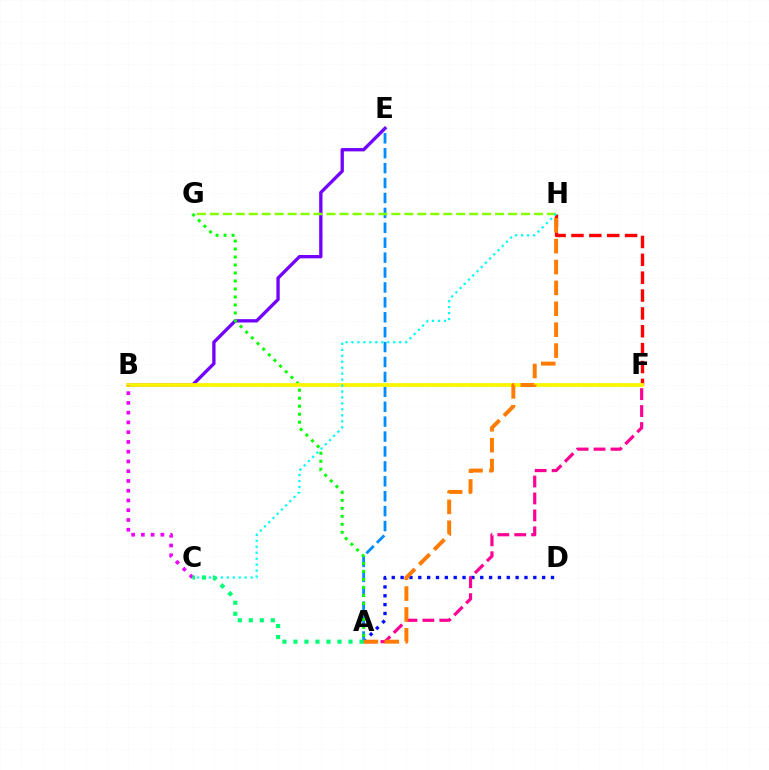{('F', 'H'): [{'color': '#ff0000', 'line_style': 'dashed', 'thickness': 2.43}], ('B', 'E'): [{'color': '#7200ff', 'line_style': 'solid', 'thickness': 2.39}], ('A', 'D'): [{'color': '#0010ff', 'line_style': 'dotted', 'thickness': 2.4}], ('A', 'E'): [{'color': '#008cff', 'line_style': 'dashed', 'thickness': 2.03}], ('A', 'G'): [{'color': '#08ff00', 'line_style': 'dotted', 'thickness': 2.17}], ('B', 'F'): [{'color': '#fcf500', 'line_style': 'solid', 'thickness': 2.71}], ('G', 'H'): [{'color': '#84ff00', 'line_style': 'dashed', 'thickness': 1.76}], ('A', 'F'): [{'color': '#ff0094', 'line_style': 'dashed', 'thickness': 2.3}], ('C', 'H'): [{'color': '#00fff6', 'line_style': 'dotted', 'thickness': 1.62}], ('B', 'C'): [{'color': '#ee00ff', 'line_style': 'dotted', 'thickness': 2.65}], ('A', 'H'): [{'color': '#ff7c00', 'line_style': 'dashed', 'thickness': 2.84}], ('A', 'C'): [{'color': '#00ff74', 'line_style': 'dotted', 'thickness': 2.99}]}